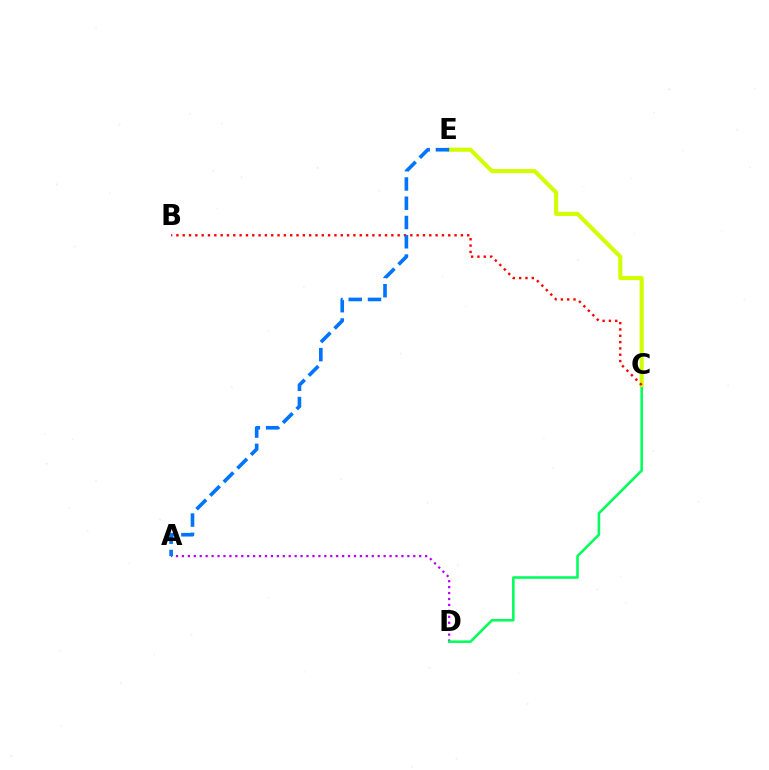{('A', 'D'): [{'color': '#b900ff', 'line_style': 'dotted', 'thickness': 1.61}], ('C', 'D'): [{'color': '#00ff5c', 'line_style': 'solid', 'thickness': 1.85}], ('C', 'E'): [{'color': '#d1ff00', 'line_style': 'solid', 'thickness': 2.93}], ('B', 'C'): [{'color': '#ff0000', 'line_style': 'dotted', 'thickness': 1.72}], ('A', 'E'): [{'color': '#0074ff', 'line_style': 'dashed', 'thickness': 2.62}]}